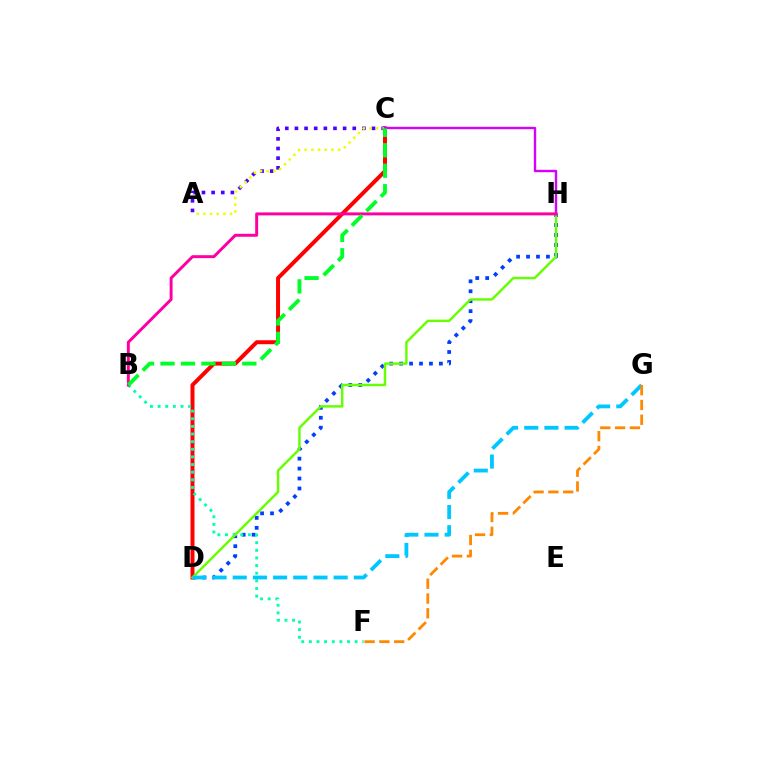{('C', 'D'): [{'color': '#ff0000', 'line_style': 'solid', 'thickness': 2.86}], ('D', 'H'): [{'color': '#003fff', 'line_style': 'dotted', 'thickness': 2.7}, {'color': '#66ff00', 'line_style': 'solid', 'thickness': 1.76}], ('B', 'F'): [{'color': '#00ffaf', 'line_style': 'dotted', 'thickness': 2.07}], ('A', 'C'): [{'color': '#4f00ff', 'line_style': 'dotted', 'thickness': 2.62}, {'color': '#eeff00', 'line_style': 'dotted', 'thickness': 1.82}], ('C', 'H'): [{'color': '#d600ff', 'line_style': 'solid', 'thickness': 1.72}], ('B', 'H'): [{'color': '#ff00a0', 'line_style': 'solid', 'thickness': 2.13}], ('D', 'G'): [{'color': '#00c7ff', 'line_style': 'dashed', 'thickness': 2.74}], ('F', 'G'): [{'color': '#ff8800', 'line_style': 'dashed', 'thickness': 2.01}], ('B', 'C'): [{'color': '#00ff27', 'line_style': 'dashed', 'thickness': 2.78}]}